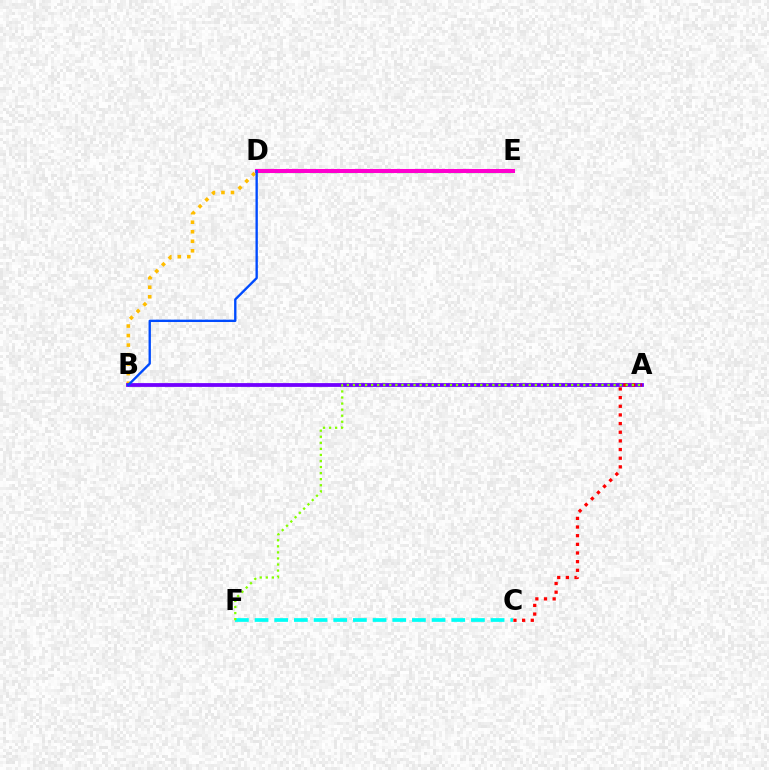{('D', 'E'): [{'color': '#00ff39', 'line_style': 'dashed', 'thickness': 2.37}, {'color': '#ff00cf', 'line_style': 'solid', 'thickness': 2.93}], ('B', 'E'): [{'color': '#ffbd00', 'line_style': 'dotted', 'thickness': 2.59}], ('A', 'B'): [{'color': '#7200ff', 'line_style': 'solid', 'thickness': 2.73}], ('A', 'C'): [{'color': '#ff0000', 'line_style': 'dotted', 'thickness': 2.35}], ('C', 'F'): [{'color': '#00fff6', 'line_style': 'dashed', 'thickness': 2.67}], ('A', 'F'): [{'color': '#84ff00', 'line_style': 'dotted', 'thickness': 1.65}], ('B', 'D'): [{'color': '#004bff', 'line_style': 'solid', 'thickness': 1.7}]}